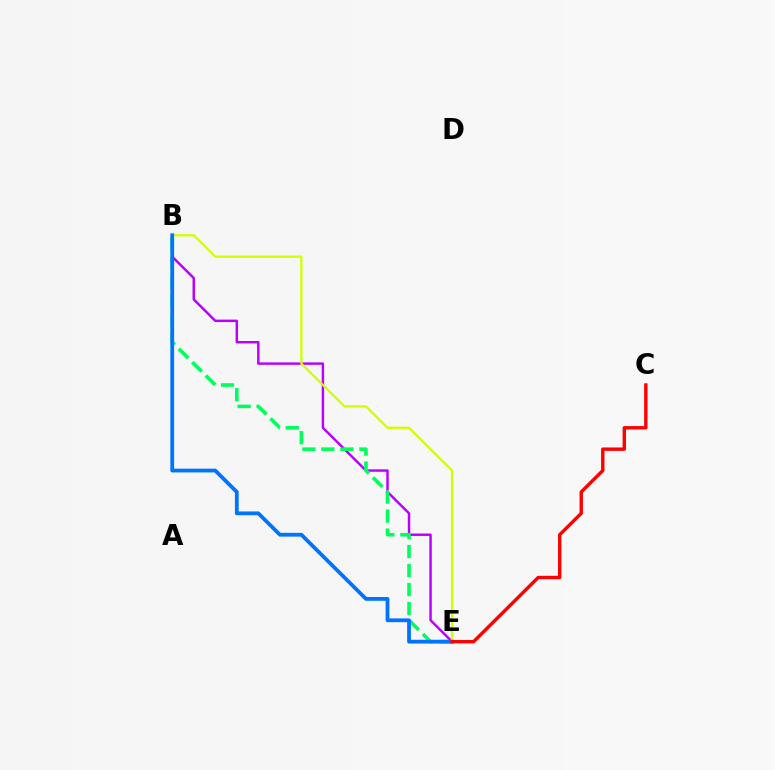{('B', 'E'): [{'color': '#b900ff', 'line_style': 'solid', 'thickness': 1.76}, {'color': '#00ff5c', 'line_style': 'dashed', 'thickness': 2.58}, {'color': '#d1ff00', 'line_style': 'solid', 'thickness': 1.66}, {'color': '#0074ff', 'line_style': 'solid', 'thickness': 2.73}], ('C', 'E'): [{'color': '#ff0000', 'line_style': 'solid', 'thickness': 2.44}]}